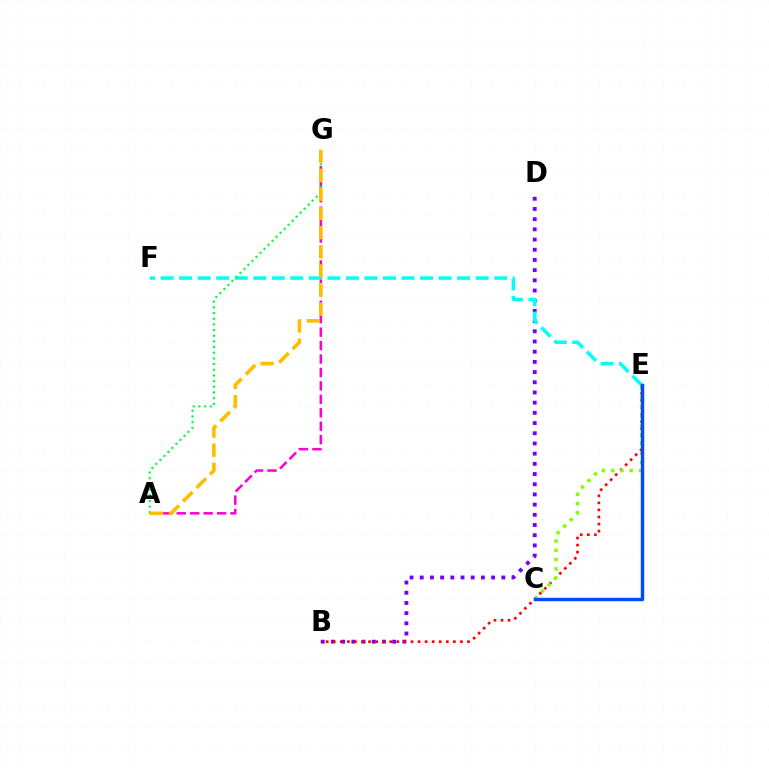{('B', 'D'): [{'color': '#7200ff', 'line_style': 'dotted', 'thickness': 2.77}], ('A', 'G'): [{'color': '#ff00cf', 'line_style': 'dashed', 'thickness': 1.83}, {'color': '#00ff39', 'line_style': 'dotted', 'thickness': 1.54}, {'color': '#ffbd00', 'line_style': 'dashed', 'thickness': 2.6}], ('B', 'E'): [{'color': '#ff0000', 'line_style': 'dotted', 'thickness': 1.92}], ('E', 'F'): [{'color': '#00fff6', 'line_style': 'dashed', 'thickness': 2.52}], ('C', 'E'): [{'color': '#84ff00', 'line_style': 'dotted', 'thickness': 2.52}, {'color': '#004bff', 'line_style': 'solid', 'thickness': 2.46}]}